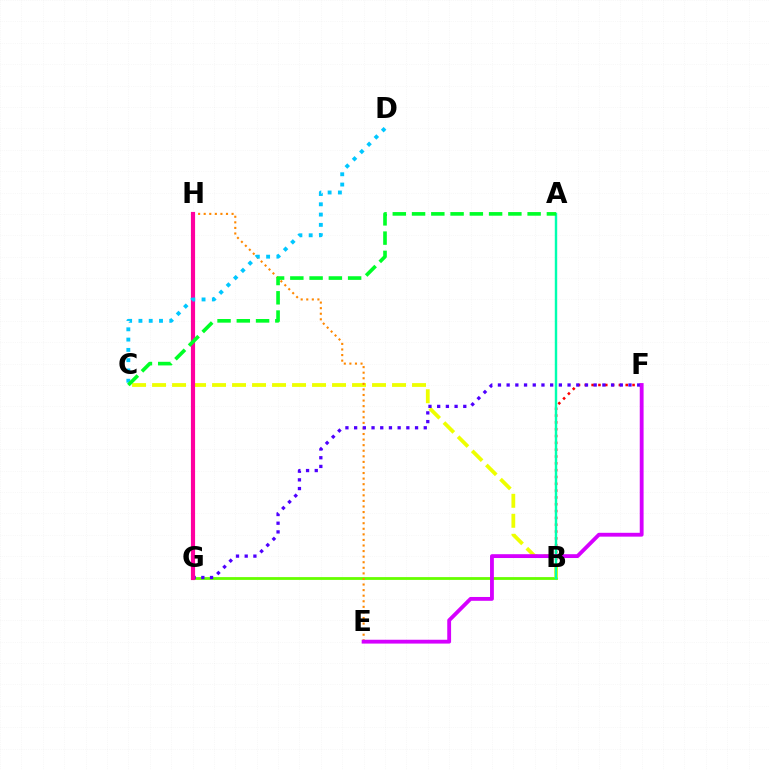{('B', 'F'): [{'color': '#ff0000', 'line_style': 'dotted', 'thickness': 1.85}], ('B', 'G'): [{'color': '#66ff00', 'line_style': 'solid', 'thickness': 2.01}], ('B', 'C'): [{'color': '#eeff00', 'line_style': 'dashed', 'thickness': 2.72}], ('A', 'B'): [{'color': '#00ffaf', 'line_style': 'solid', 'thickness': 1.74}], ('E', 'H'): [{'color': '#ff8800', 'line_style': 'dotted', 'thickness': 1.51}], ('G', 'H'): [{'color': '#003fff', 'line_style': 'dotted', 'thickness': 1.5}, {'color': '#ff00a0', 'line_style': 'solid', 'thickness': 2.99}], ('F', 'G'): [{'color': '#4f00ff', 'line_style': 'dotted', 'thickness': 2.36}], ('E', 'F'): [{'color': '#d600ff', 'line_style': 'solid', 'thickness': 2.76}], ('C', 'D'): [{'color': '#00c7ff', 'line_style': 'dotted', 'thickness': 2.79}], ('A', 'C'): [{'color': '#00ff27', 'line_style': 'dashed', 'thickness': 2.62}]}